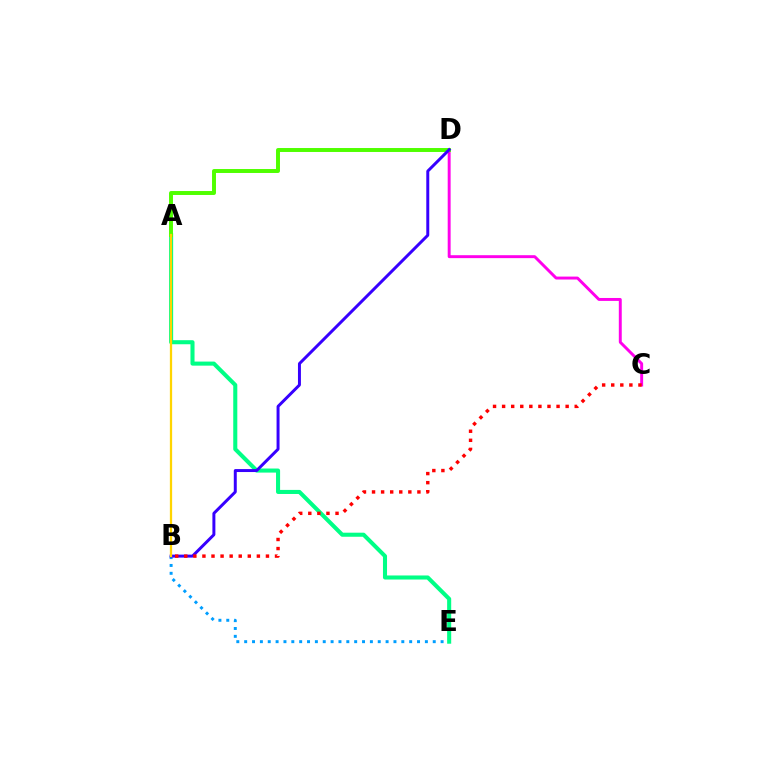{('C', 'D'): [{'color': '#ff00ed', 'line_style': 'solid', 'thickness': 2.11}], ('B', 'E'): [{'color': '#009eff', 'line_style': 'dotted', 'thickness': 2.13}], ('A', 'E'): [{'color': '#00ff86', 'line_style': 'solid', 'thickness': 2.93}], ('A', 'D'): [{'color': '#4fff00', 'line_style': 'solid', 'thickness': 2.84}], ('B', 'D'): [{'color': '#3700ff', 'line_style': 'solid', 'thickness': 2.14}], ('A', 'B'): [{'color': '#ffd500', 'line_style': 'solid', 'thickness': 1.63}], ('B', 'C'): [{'color': '#ff0000', 'line_style': 'dotted', 'thickness': 2.47}]}